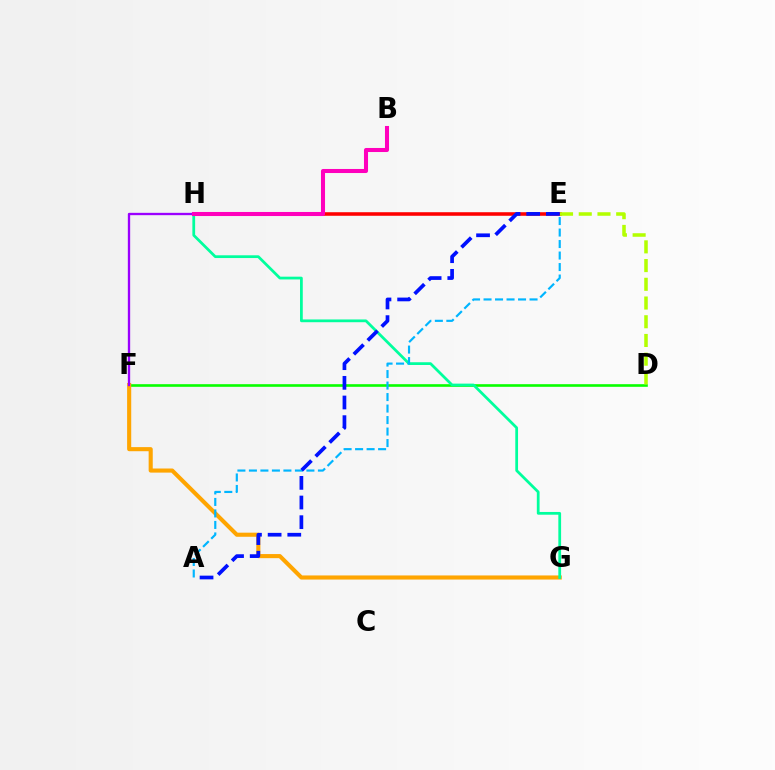{('D', 'F'): [{'color': '#08ff00', 'line_style': 'solid', 'thickness': 1.89}], ('F', 'G'): [{'color': '#ffa500', 'line_style': 'solid', 'thickness': 2.95}], ('G', 'H'): [{'color': '#00ff9d', 'line_style': 'solid', 'thickness': 1.98}], ('A', 'E'): [{'color': '#00b5ff', 'line_style': 'dashed', 'thickness': 1.56}, {'color': '#0010ff', 'line_style': 'dashed', 'thickness': 2.67}], ('E', 'H'): [{'color': '#ff0000', 'line_style': 'solid', 'thickness': 2.56}], ('F', 'H'): [{'color': '#9b00ff', 'line_style': 'solid', 'thickness': 1.68}], ('B', 'H'): [{'color': '#ff00bd', 'line_style': 'solid', 'thickness': 2.92}], ('D', 'E'): [{'color': '#b3ff00', 'line_style': 'dashed', 'thickness': 2.54}]}